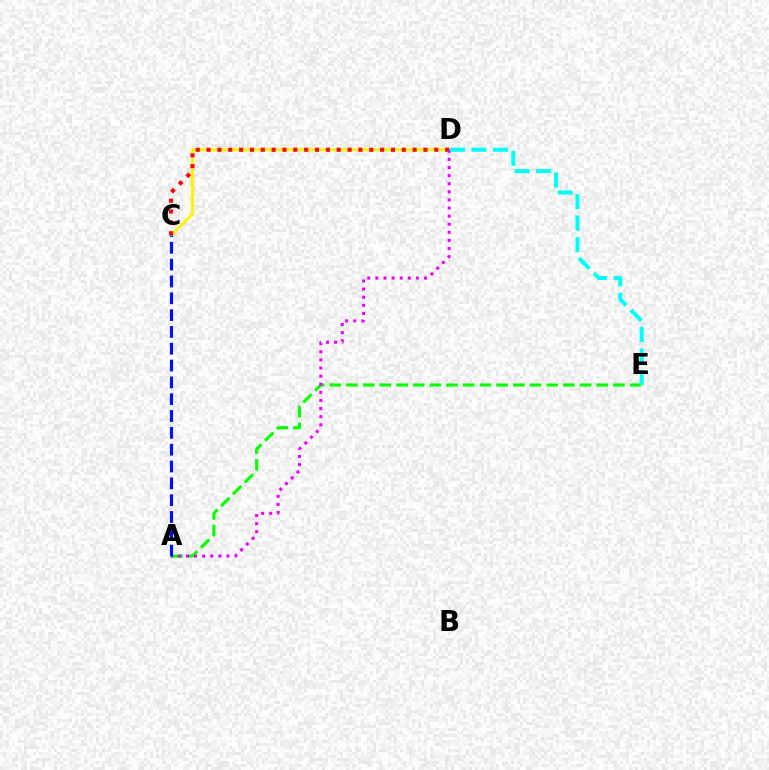{('C', 'D'): [{'color': '#fcf500', 'line_style': 'solid', 'thickness': 2.1}, {'color': '#ff0000', 'line_style': 'dotted', 'thickness': 2.95}], ('A', 'E'): [{'color': '#08ff00', 'line_style': 'dashed', 'thickness': 2.27}], ('A', 'D'): [{'color': '#ee00ff', 'line_style': 'dotted', 'thickness': 2.2}], ('A', 'C'): [{'color': '#0010ff', 'line_style': 'dashed', 'thickness': 2.29}], ('D', 'E'): [{'color': '#00fff6', 'line_style': 'dashed', 'thickness': 2.92}]}